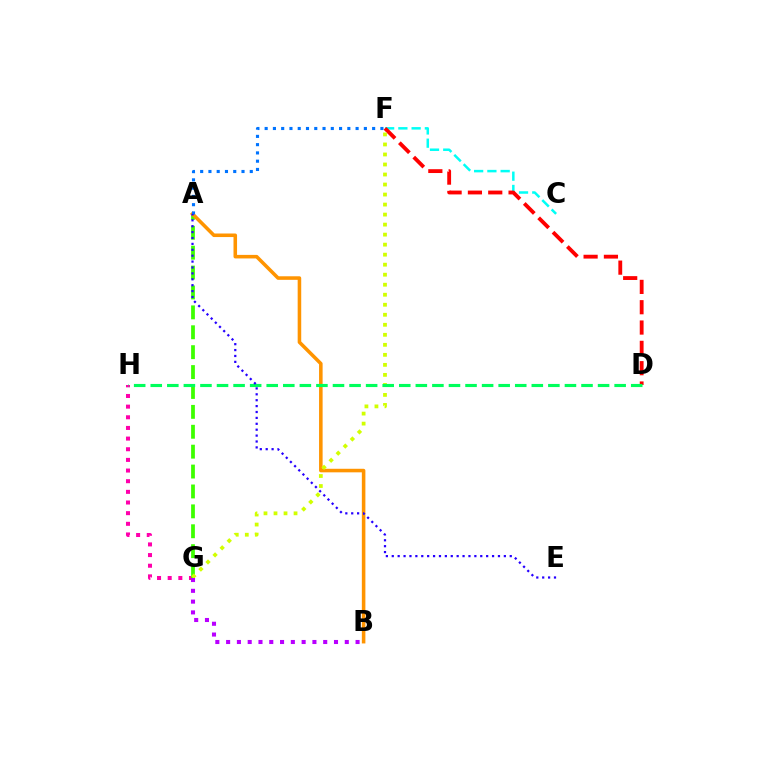{('C', 'F'): [{'color': '#00fff6', 'line_style': 'dashed', 'thickness': 1.8}], ('G', 'H'): [{'color': '#ff00ac', 'line_style': 'dotted', 'thickness': 2.89}], ('D', 'F'): [{'color': '#ff0000', 'line_style': 'dashed', 'thickness': 2.76}], ('A', 'G'): [{'color': '#3dff00', 'line_style': 'dashed', 'thickness': 2.7}], ('A', 'B'): [{'color': '#ff9400', 'line_style': 'solid', 'thickness': 2.56}], ('A', 'F'): [{'color': '#0074ff', 'line_style': 'dotted', 'thickness': 2.25}], ('F', 'G'): [{'color': '#d1ff00', 'line_style': 'dotted', 'thickness': 2.72}], ('D', 'H'): [{'color': '#00ff5c', 'line_style': 'dashed', 'thickness': 2.25}], ('B', 'G'): [{'color': '#b900ff', 'line_style': 'dotted', 'thickness': 2.93}], ('A', 'E'): [{'color': '#2500ff', 'line_style': 'dotted', 'thickness': 1.6}]}